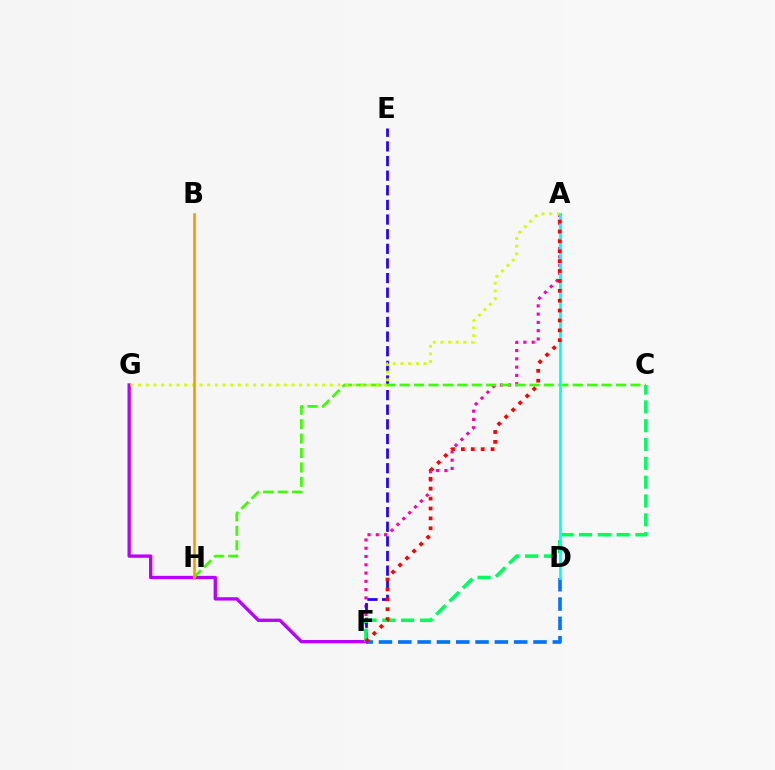{('A', 'F'): [{'color': '#ff00ac', 'line_style': 'dotted', 'thickness': 2.25}, {'color': '#ff0000', 'line_style': 'dotted', 'thickness': 2.69}], ('D', 'F'): [{'color': '#0074ff', 'line_style': 'dashed', 'thickness': 2.62}], ('E', 'F'): [{'color': '#2500ff', 'line_style': 'dashed', 'thickness': 1.99}], ('F', 'G'): [{'color': '#b900ff', 'line_style': 'solid', 'thickness': 2.4}], ('C', 'H'): [{'color': '#3dff00', 'line_style': 'dashed', 'thickness': 1.96}], ('C', 'F'): [{'color': '#00ff5c', 'line_style': 'dashed', 'thickness': 2.56}], ('A', 'G'): [{'color': '#d1ff00', 'line_style': 'dotted', 'thickness': 2.08}], ('B', 'H'): [{'color': '#ff9400', 'line_style': 'solid', 'thickness': 1.81}], ('A', 'D'): [{'color': '#00fff6', 'line_style': 'solid', 'thickness': 2.0}]}